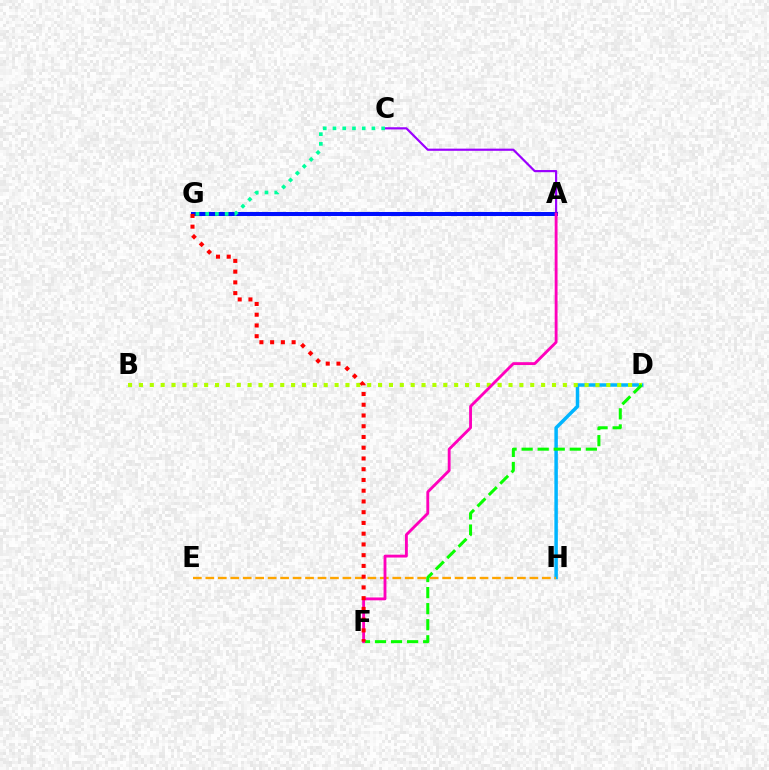{('D', 'H'): [{'color': '#00b5ff', 'line_style': 'solid', 'thickness': 2.51}], ('E', 'H'): [{'color': '#ffa500', 'line_style': 'dashed', 'thickness': 1.69}], ('A', 'C'): [{'color': '#9b00ff', 'line_style': 'solid', 'thickness': 1.56}], ('B', 'D'): [{'color': '#b3ff00', 'line_style': 'dotted', 'thickness': 2.95}], ('D', 'F'): [{'color': '#08ff00', 'line_style': 'dashed', 'thickness': 2.18}], ('A', 'G'): [{'color': '#0010ff', 'line_style': 'solid', 'thickness': 2.9}], ('A', 'F'): [{'color': '#ff00bd', 'line_style': 'solid', 'thickness': 2.06}], ('F', 'G'): [{'color': '#ff0000', 'line_style': 'dotted', 'thickness': 2.92}], ('C', 'G'): [{'color': '#00ff9d', 'line_style': 'dotted', 'thickness': 2.65}]}